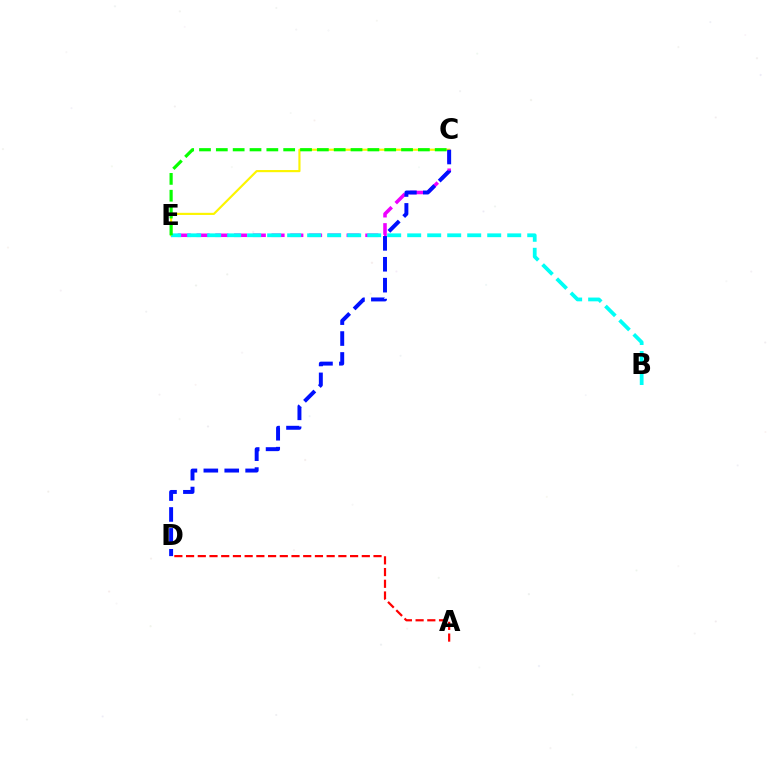{('C', 'E'): [{'color': '#ee00ff', 'line_style': 'dashed', 'thickness': 2.55}, {'color': '#fcf500', 'line_style': 'solid', 'thickness': 1.55}, {'color': '#08ff00', 'line_style': 'dashed', 'thickness': 2.29}], ('A', 'D'): [{'color': '#ff0000', 'line_style': 'dashed', 'thickness': 1.59}], ('B', 'E'): [{'color': '#00fff6', 'line_style': 'dashed', 'thickness': 2.72}], ('C', 'D'): [{'color': '#0010ff', 'line_style': 'dashed', 'thickness': 2.84}]}